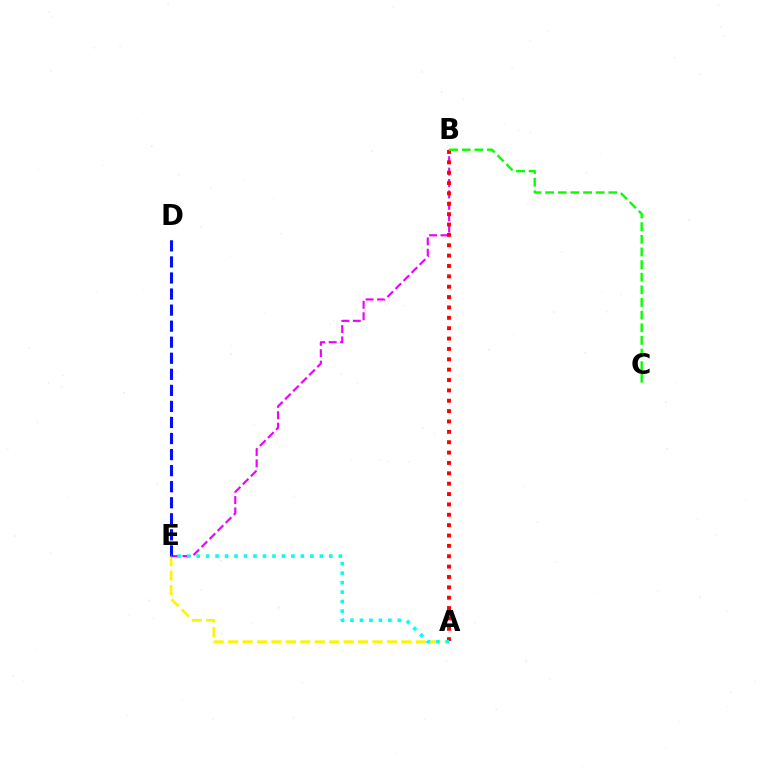{('A', 'E'): [{'color': '#fcf500', 'line_style': 'dashed', 'thickness': 1.96}, {'color': '#00fff6', 'line_style': 'dotted', 'thickness': 2.58}], ('B', 'E'): [{'color': '#ee00ff', 'line_style': 'dashed', 'thickness': 1.55}], ('D', 'E'): [{'color': '#0010ff', 'line_style': 'dashed', 'thickness': 2.18}], ('A', 'B'): [{'color': '#ff0000', 'line_style': 'dotted', 'thickness': 2.82}], ('B', 'C'): [{'color': '#08ff00', 'line_style': 'dashed', 'thickness': 1.72}]}